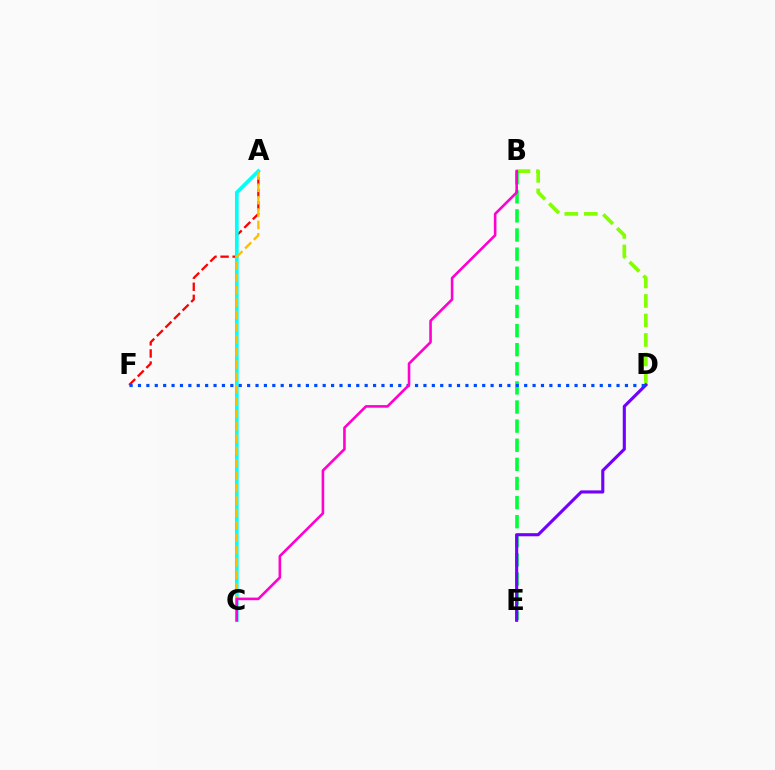{('B', 'D'): [{'color': '#84ff00', 'line_style': 'dashed', 'thickness': 2.65}], ('A', 'F'): [{'color': '#ff0000', 'line_style': 'dashed', 'thickness': 1.64}], ('A', 'C'): [{'color': '#00fff6', 'line_style': 'solid', 'thickness': 2.65}, {'color': '#ffbd00', 'line_style': 'dashed', 'thickness': 1.68}], ('B', 'E'): [{'color': '#00ff39', 'line_style': 'dashed', 'thickness': 2.6}], ('D', 'E'): [{'color': '#7200ff', 'line_style': 'solid', 'thickness': 2.24}], ('D', 'F'): [{'color': '#004bff', 'line_style': 'dotted', 'thickness': 2.28}], ('B', 'C'): [{'color': '#ff00cf', 'line_style': 'solid', 'thickness': 1.87}]}